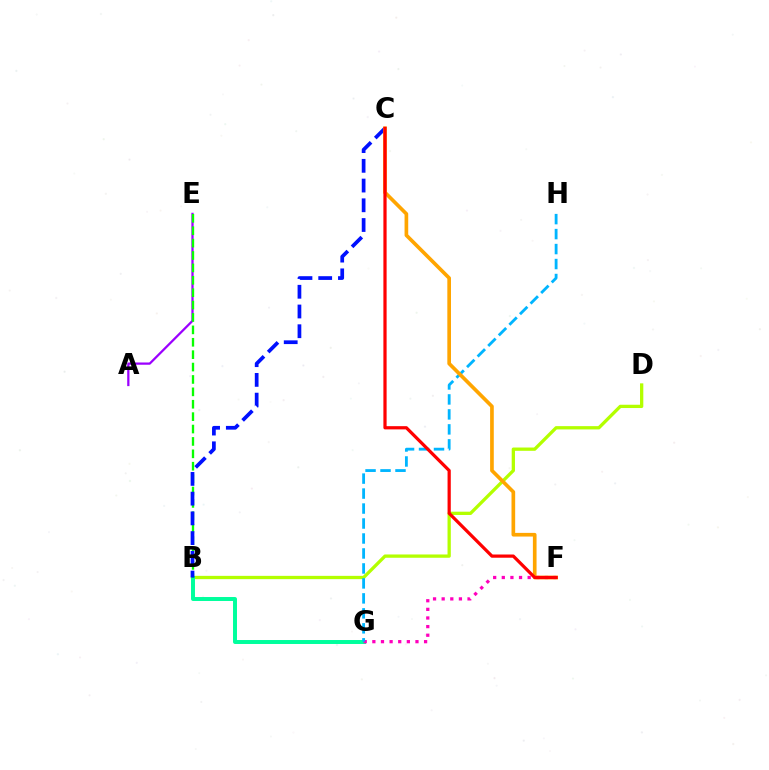{('A', 'E'): [{'color': '#9b00ff', 'line_style': 'solid', 'thickness': 1.62}], ('B', 'D'): [{'color': '#b3ff00', 'line_style': 'solid', 'thickness': 2.37}], ('B', 'G'): [{'color': '#00ff9d', 'line_style': 'solid', 'thickness': 2.85}], ('B', 'E'): [{'color': '#08ff00', 'line_style': 'dashed', 'thickness': 1.68}], ('F', 'G'): [{'color': '#ff00bd', 'line_style': 'dotted', 'thickness': 2.34}], ('B', 'C'): [{'color': '#0010ff', 'line_style': 'dashed', 'thickness': 2.68}], ('G', 'H'): [{'color': '#00b5ff', 'line_style': 'dashed', 'thickness': 2.03}], ('C', 'F'): [{'color': '#ffa500', 'line_style': 'solid', 'thickness': 2.64}, {'color': '#ff0000', 'line_style': 'solid', 'thickness': 2.32}]}